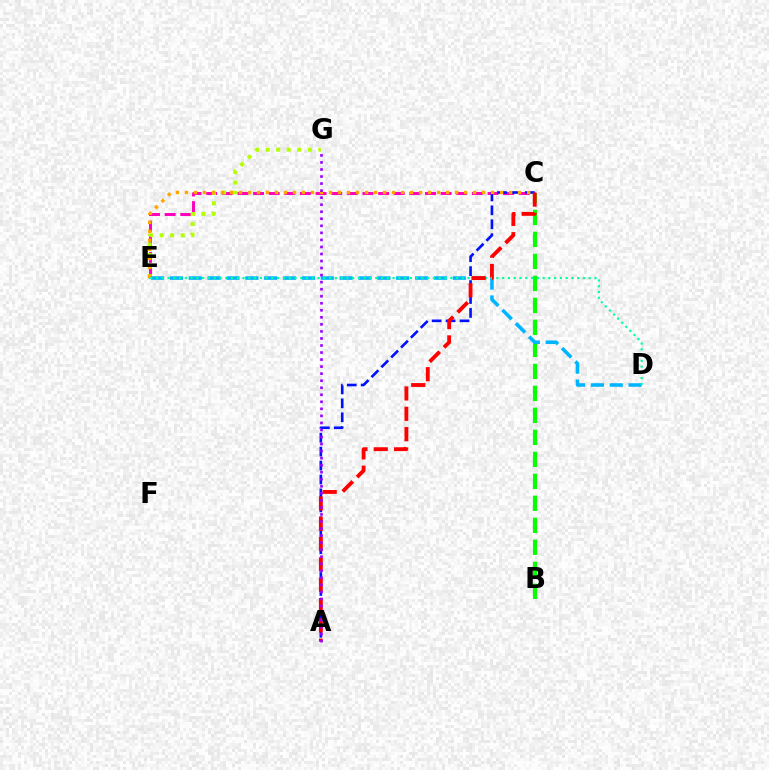{('C', 'E'): [{'color': '#ff00bd', 'line_style': 'dashed', 'thickness': 2.12}, {'color': '#ffa500', 'line_style': 'dotted', 'thickness': 2.45}], ('A', 'C'): [{'color': '#0010ff', 'line_style': 'dashed', 'thickness': 1.89}, {'color': '#ff0000', 'line_style': 'dashed', 'thickness': 2.76}], ('E', 'G'): [{'color': '#b3ff00', 'line_style': 'dotted', 'thickness': 2.86}], ('B', 'C'): [{'color': '#08ff00', 'line_style': 'dashed', 'thickness': 2.99}], ('D', 'E'): [{'color': '#00b5ff', 'line_style': 'dashed', 'thickness': 2.56}, {'color': '#00ff9d', 'line_style': 'dotted', 'thickness': 1.57}], ('A', 'G'): [{'color': '#9b00ff', 'line_style': 'dotted', 'thickness': 1.91}]}